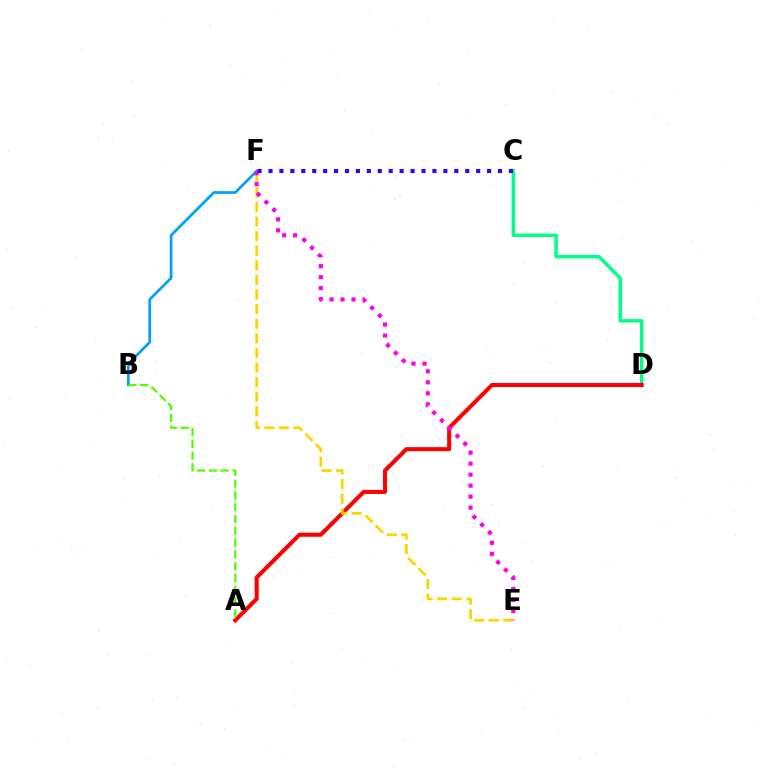{('C', 'D'): [{'color': '#00ff86', 'line_style': 'solid', 'thickness': 2.49}], ('A', 'D'): [{'color': '#ff0000', 'line_style': 'solid', 'thickness': 2.92}], ('B', 'F'): [{'color': '#009eff', 'line_style': 'solid', 'thickness': 1.94}], ('E', 'F'): [{'color': '#ffd500', 'line_style': 'dashed', 'thickness': 1.98}, {'color': '#ff00ed', 'line_style': 'dotted', 'thickness': 2.99}], ('A', 'B'): [{'color': '#4fff00', 'line_style': 'dashed', 'thickness': 1.6}], ('C', 'F'): [{'color': '#3700ff', 'line_style': 'dotted', 'thickness': 2.97}]}